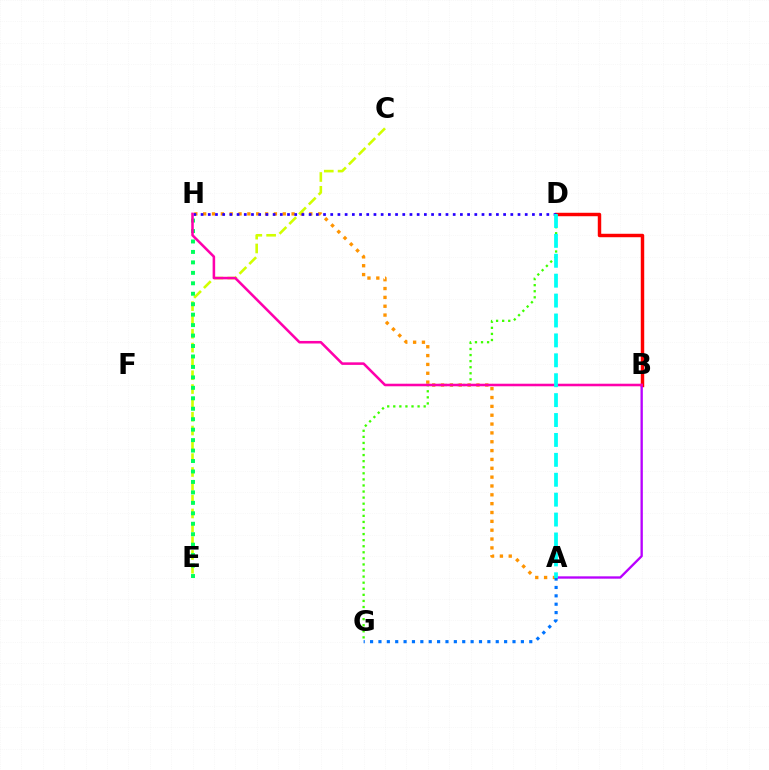{('A', 'H'): [{'color': '#ff9400', 'line_style': 'dotted', 'thickness': 2.4}], ('C', 'E'): [{'color': '#d1ff00', 'line_style': 'dashed', 'thickness': 1.88}], ('D', 'G'): [{'color': '#3dff00', 'line_style': 'dotted', 'thickness': 1.65}], ('E', 'H'): [{'color': '#00ff5c', 'line_style': 'dotted', 'thickness': 2.84}], ('B', 'D'): [{'color': '#ff0000', 'line_style': 'solid', 'thickness': 2.48}], ('D', 'H'): [{'color': '#2500ff', 'line_style': 'dotted', 'thickness': 1.96}], ('A', 'B'): [{'color': '#b900ff', 'line_style': 'solid', 'thickness': 1.68}], ('A', 'G'): [{'color': '#0074ff', 'line_style': 'dotted', 'thickness': 2.28}], ('B', 'H'): [{'color': '#ff00ac', 'line_style': 'solid', 'thickness': 1.84}], ('A', 'D'): [{'color': '#00fff6', 'line_style': 'dashed', 'thickness': 2.7}]}